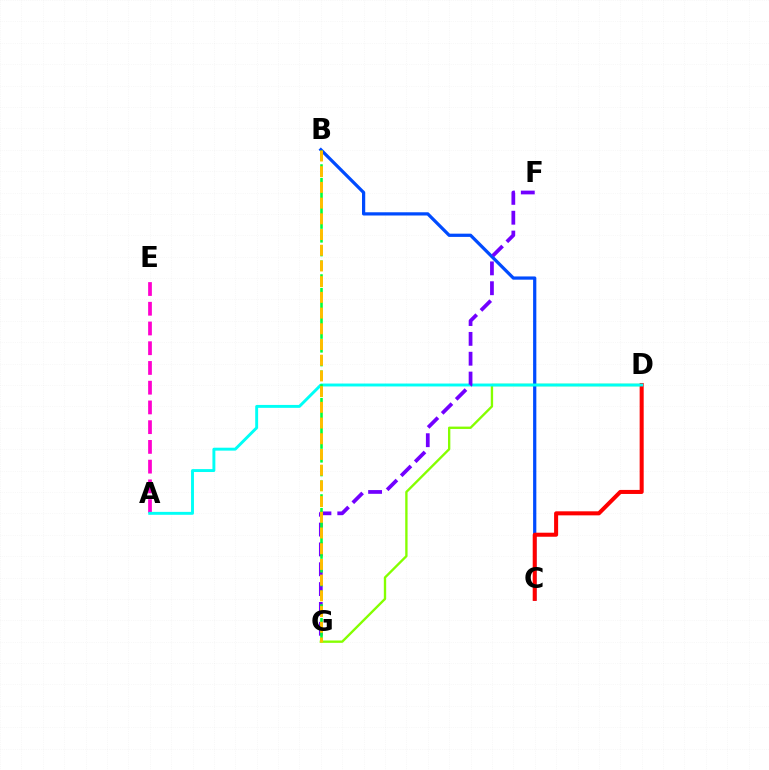{('A', 'E'): [{'color': '#ff00cf', 'line_style': 'dashed', 'thickness': 2.68}], ('D', 'G'): [{'color': '#84ff00', 'line_style': 'solid', 'thickness': 1.69}], ('B', 'C'): [{'color': '#004bff', 'line_style': 'solid', 'thickness': 2.33}], ('C', 'D'): [{'color': '#ff0000', 'line_style': 'solid', 'thickness': 2.9}], ('A', 'D'): [{'color': '#00fff6', 'line_style': 'solid', 'thickness': 2.1}], ('F', 'G'): [{'color': '#7200ff', 'line_style': 'dashed', 'thickness': 2.7}], ('B', 'G'): [{'color': '#00ff39', 'line_style': 'dashed', 'thickness': 1.87}, {'color': '#ffbd00', 'line_style': 'dashed', 'thickness': 2.13}]}